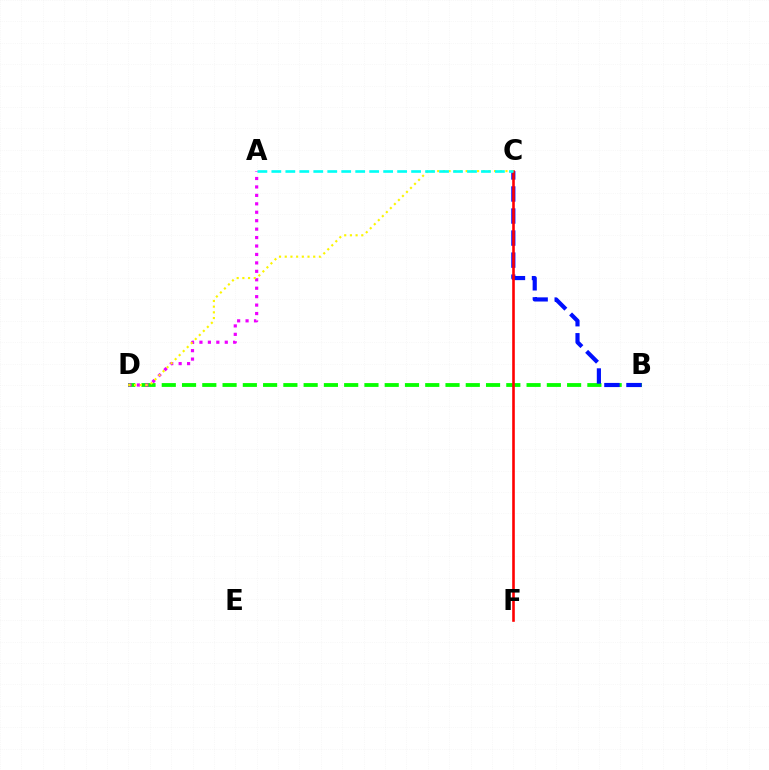{('B', 'D'): [{'color': '#08ff00', 'line_style': 'dashed', 'thickness': 2.75}], ('B', 'C'): [{'color': '#0010ff', 'line_style': 'dashed', 'thickness': 2.99}], ('C', 'F'): [{'color': '#ff0000', 'line_style': 'solid', 'thickness': 1.88}], ('A', 'D'): [{'color': '#ee00ff', 'line_style': 'dotted', 'thickness': 2.29}], ('C', 'D'): [{'color': '#fcf500', 'line_style': 'dotted', 'thickness': 1.55}], ('A', 'C'): [{'color': '#00fff6', 'line_style': 'dashed', 'thickness': 1.9}]}